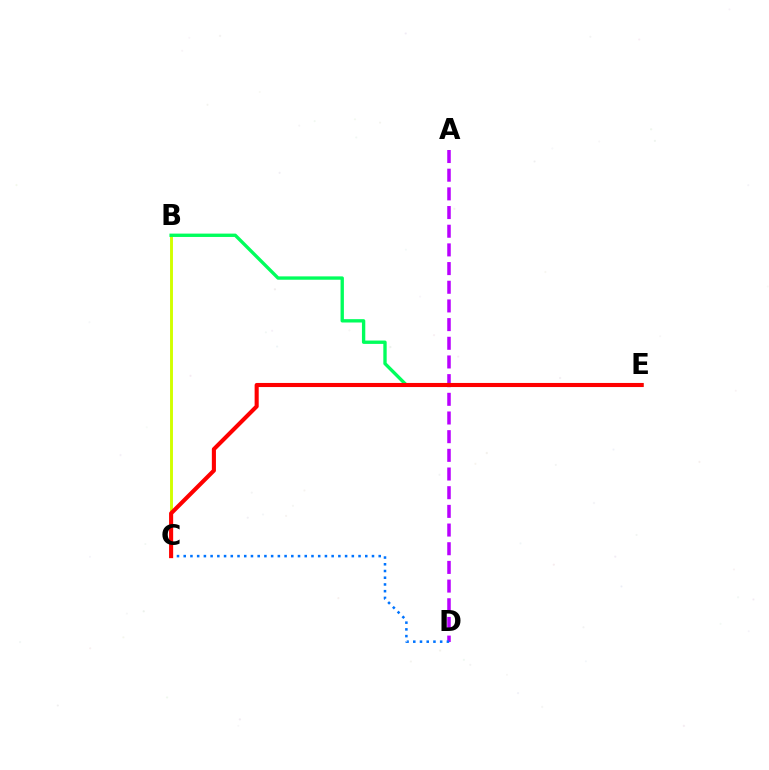{('B', 'C'): [{'color': '#d1ff00', 'line_style': 'solid', 'thickness': 2.1}], ('A', 'D'): [{'color': '#b900ff', 'line_style': 'dashed', 'thickness': 2.54}], ('C', 'D'): [{'color': '#0074ff', 'line_style': 'dotted', 'thickness': 1.83}], ('B', 'E'): [{'color': '#00ff5c', 'line_style': 'solid', 'thickness': 2.41}], ('C', 'E'): [{'color': '#ff0000', 'line_style': 'solid', 'thickness': 2.95}]}